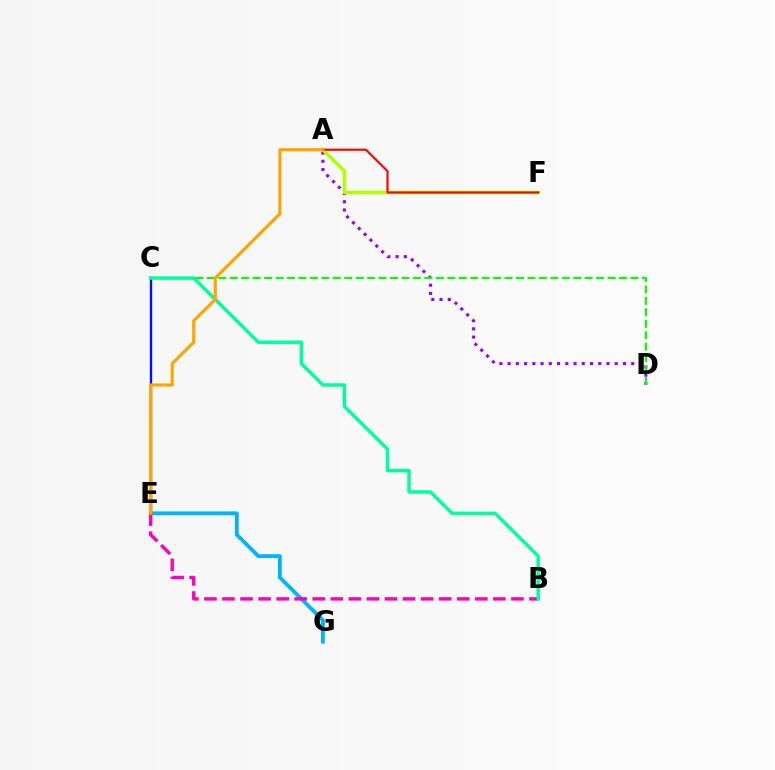{('C', 'E'): [{'color': '#0010ff', 'line_style': 'solid', 'thickness': 1.7}], ('E', 'G'): [{'color': '#00b5ff', 'line_style': 'solid', 'thickness': 2.76}], ('A', 'D'): [{'color': '#9b00ff', 'line_style': 'dotted', 'thickness': 2.24}], ('A', 'F'): [{'color': '#b3ff00', 'line_style': 'solid', 'thickness': 2.58}, {'color': '#ff0000', 'line_style': 'solid', 'thickness': 1.54}], ('C', 'D'): [{'color': '#08ff00', 'line_style': 'dashed', 'thickness': 1.56}], ('B', 'E'): [{'color': '#ff00bd', 'line_style': 'dashed', 'thickness': 2.45}], ('B', 'C'): [{'color': '#00ff9d', 'line_style': 'solid', 'thickness': 2.5}], ('A', 'E'): [{'color': '#ffa500', 'line_style': 'solid', 'thickness': 2.28}]}